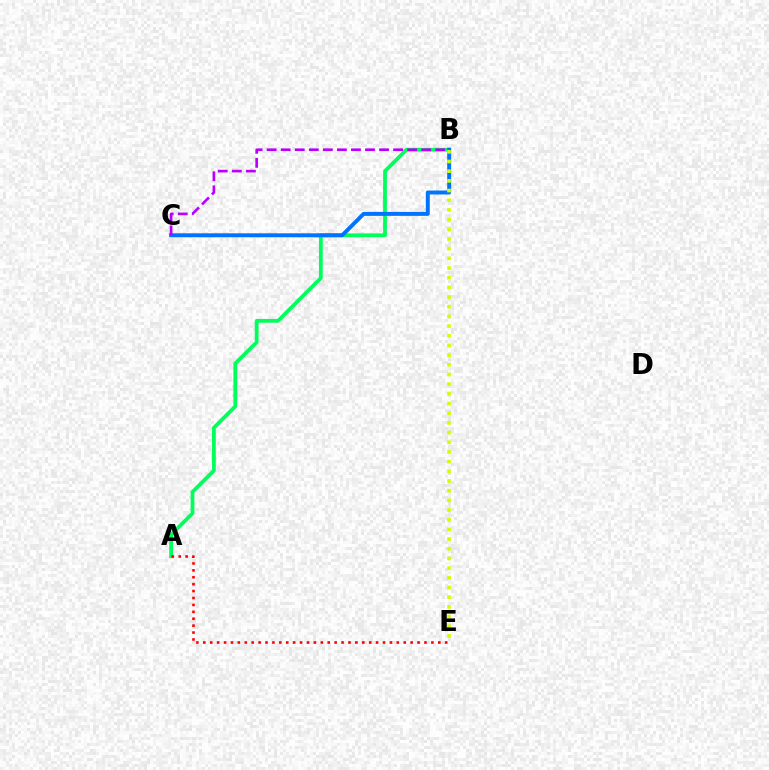{('A', 'B'): [{'color': '#00ff5c', 'line_style': 'solid', 'thickness': 2.73}], ('B', 'C'): [{'color': '#0074ff', 'line_style': 'solid', 'thickness': 2.85}, {'color': '#b900ff', 'line_style': 'dashed', 'thickness': 1.91}], ('B', 'E'): [{'color': '#d1ff00', 'line_style': 'dotted', 'thickness': 2.63}], ('A', 'E'): [{'color': '#ff0000', 'line_style': 'dotted', 'thickness': 1.88}]}